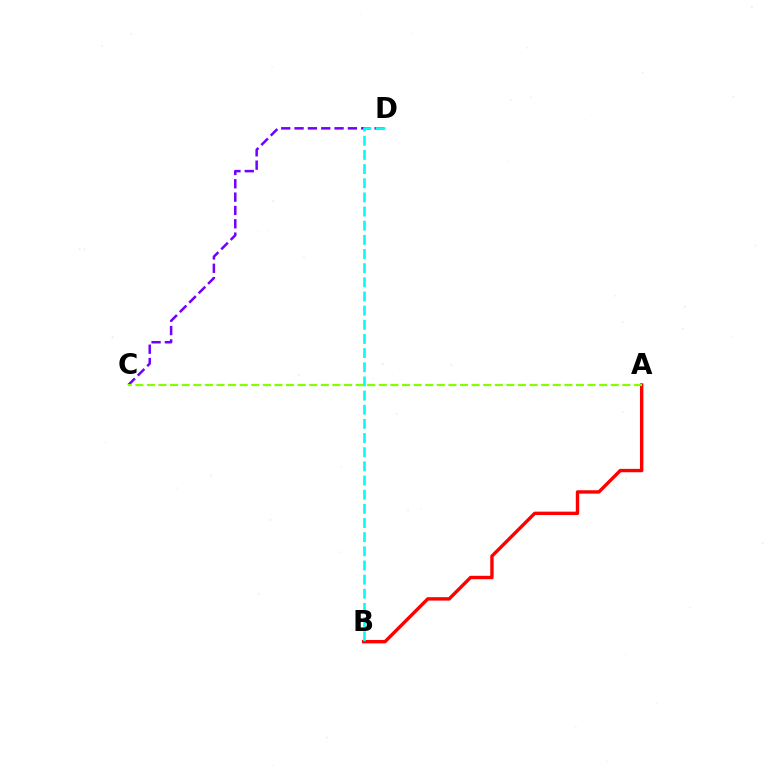{('C', 'D'): [{'color': '#7200ff', 'line_style': 'dashed', 'thickness': 1.81}], ('A', 'B'): [{'color': '#ff0000', 'line_style': 'solid', 'thickness': 2.44}], ('A', 'C'): [{'color': '#84ff00', 'line_style': 'dashed', 'thickness': 1.58}], ('B', 'D'): [{'color': '#00fff6', 'line_style': 'dashed', 'thickness': 1.92}]}